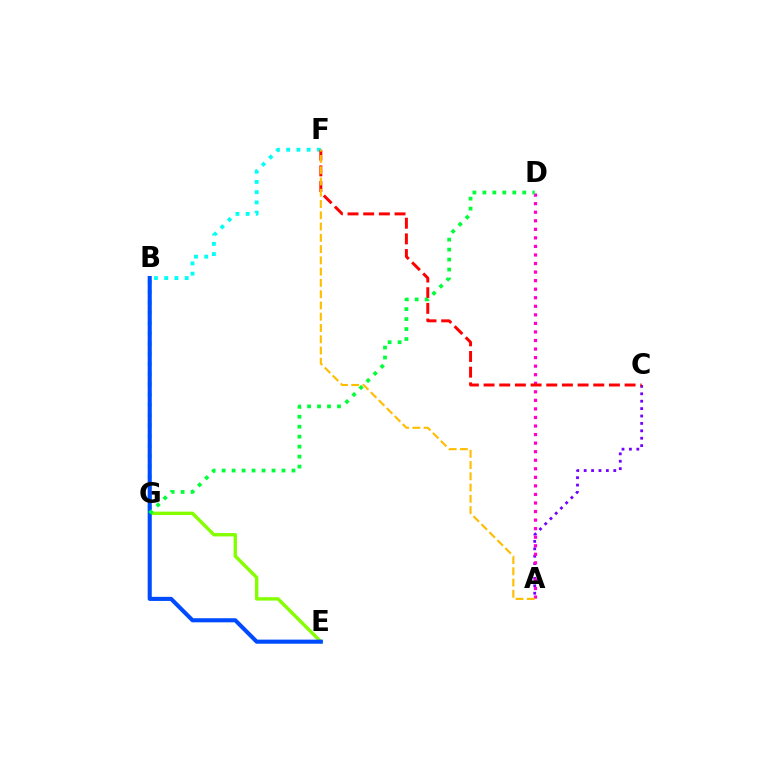{('A', 'C'): [{'color': '#7200ff', 'line_style': 'dotted', 'thickness': 2.01}], ('F', 'G'): [{'color': '#00fff6', 'line_style': 'dotted', 'thickness': 2.78}], ('E', 'G'): [{'color': '#84ff00', 'line_style': 'solid', 'thickness': 2.44}], ('A', 'D'): [{'color': '#ff00cf', 'line_style': 'dotted', 'thickness': 2.32}], ('C', 'F'): [{'color': '#ff0000', 'line_style': 'dashed', 'thickness': 2.13}], ('A', 'F'): [{'color': '#ffbd00', 'line_style': 'dashed', 'thickness': 1.53}], ('B', 'E'): [{'color': '#004bff', 'line_style': 'solid', 'thickness': 2.94}], ('D', 'G'): [{'color': '#00ff39', 'line_style': 'dotted', 'thickness': 2.71}]}